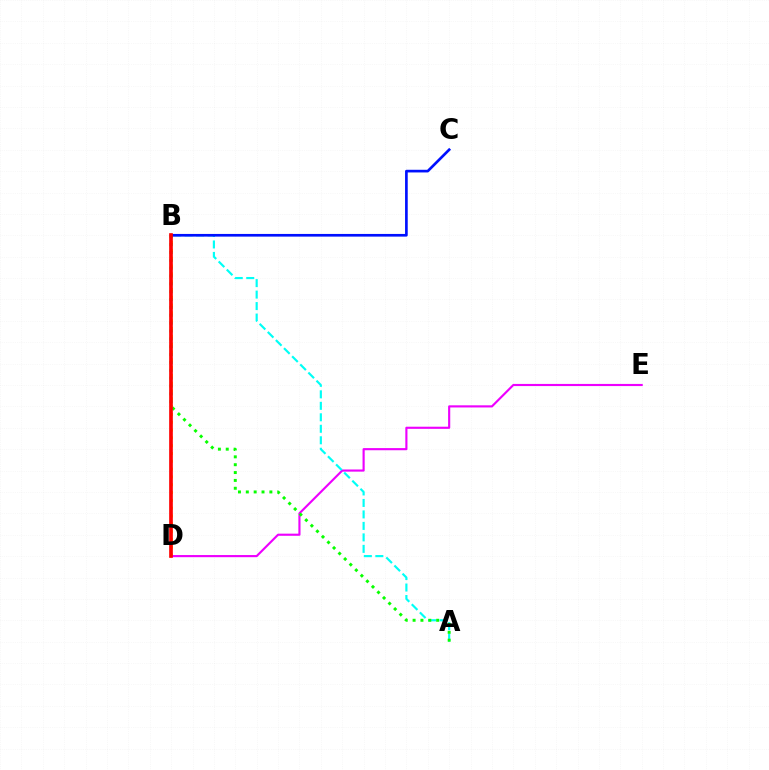{('B', 'D'): [{'color': '#fcf500', 'line_style': 'dotted', 'thickness': 2.12}, {'color': '#ff0000', 'line_style': 'solid', 'thickness': 2.65}], ('D', 'E'): [{'color': '#ee00ff', 'line_style': 'solid', 'thickness': 1.54}], ('A', 'B'): [{'color': '#00fff6', 'line_style': 'dashed', 'thickness': 1.56}, {'color': '#08ff00', 'line_style': 'dotted', 'thickness': 2.13}], ('B', 'C'): [{'color': '#0010ff', 'line_style': 'solid', 'thickness': 1.92}]}